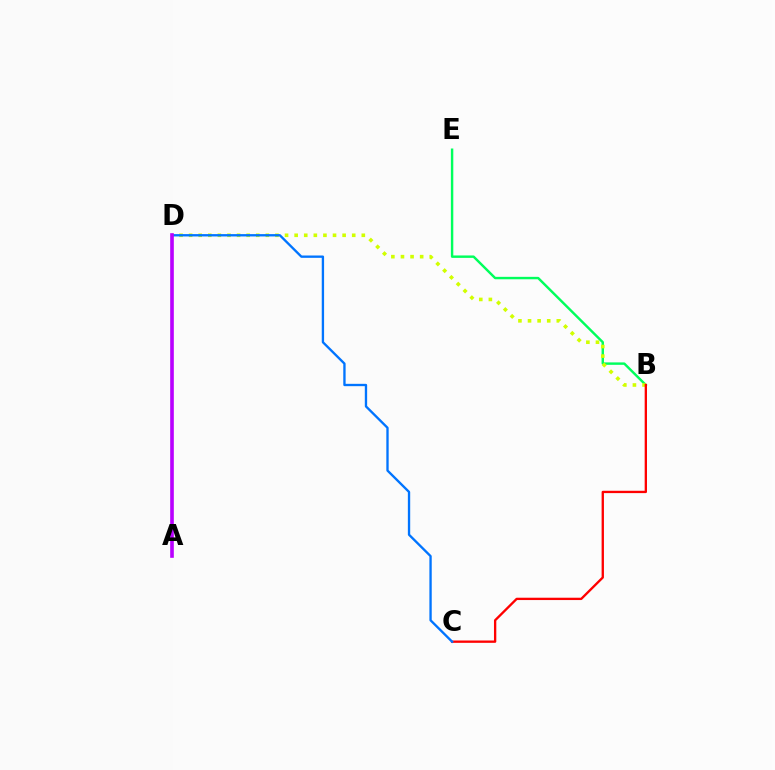{('B', 'E'): [{'color': '#00ff5c', 'line_style': 'solid', 'thickness': 1.75}], ('B', 'D'): [{'color': '#d1ff00', 'line_style': 'dotted', 'thickness': 2.61}], ('B', 'C'): [{'color': '#ff0000', 'line_style': 'solid', 'thickness': 1.68}], ('C', 'D'): [{'color': '#0074ff', 'line_style': 'solid', 'thickness': 1.68}], ('A', 'D'): [{'color': '#b900ff', 'line_style': 'solid', 'thickness': 2.62}]}